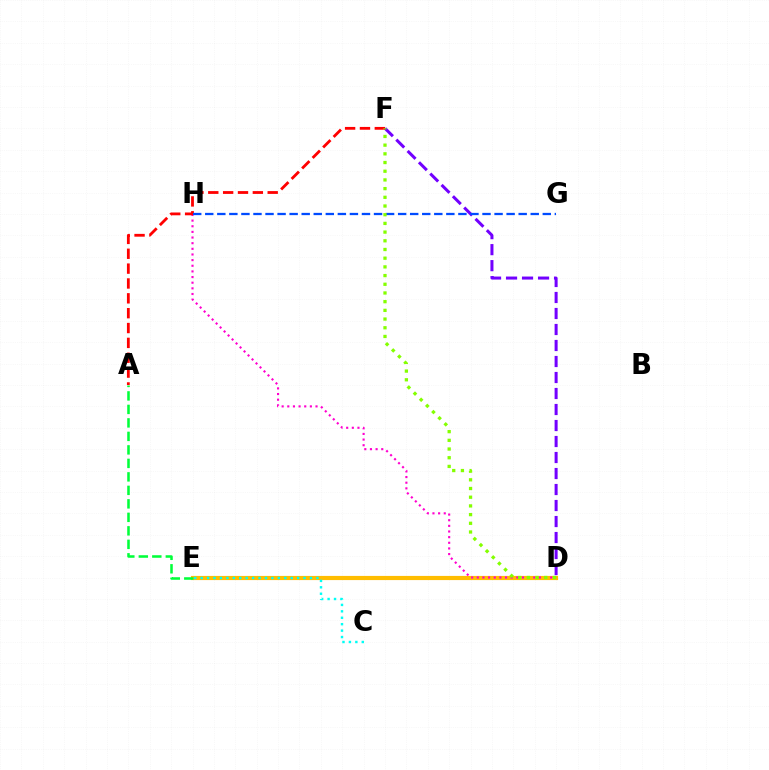{('D', 'E'): [{'color': '#ffbd00', 'line_style': 'solid', 'thickness': 2.99}], ('D', 'H'): [{'color': '#ff00cf', 'line_style': 'dotted', 'thickness': 1.53}], ('D', 'F'): [{'color': '#7200ff', 'line_style': 'dashed', 'thickness': 2.17}, {'color': '#84ff00', 'line_style': 'dotted', 'thickness': 2.36}], ('A', 'E'): [{'color': '#00ff39', 'line_style': 'dashed', 'thickness': 1.83}], ('A', 'F'): [{'color': '#ff0000', 'line_style': 'dashed', 'thickness': 2.02}], ('G', 'H'): [{'color': '#004bff', 'line_style': 'dashed', 'thickness': 1.64}], ('C', 'E'): [{'color': '#00fff6', 'line_style': 'dotted', 'thickness': 1.75}]}